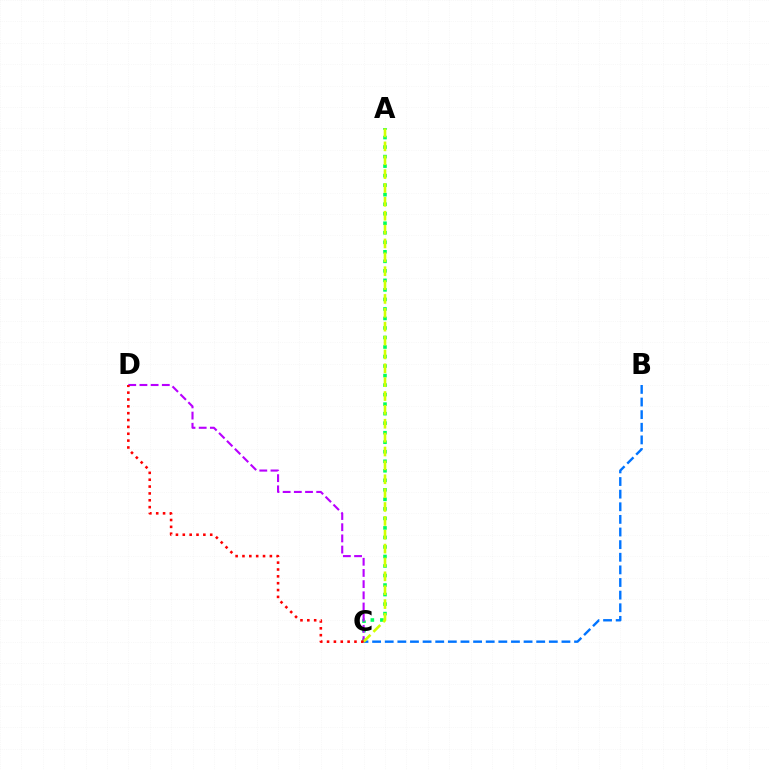{('A', 'C'): [{'color': '#00ff5c', 'line_style': 'dotted', 'thickness': 2.59}, {'color': '#d1ff00', 'line_style': 'dashed', 'thickness': 1.88}], ('B', 'C'): [{'color': '#0074ff', 'line_style': 'dashed', 'thickness': 1.71}], ('C', 'D'): [{'color': '#b900ff', 'line_style': 'dashed', 'thickness': 1.52}, {'color': '#ff0000', 'line_style': 'dotted', 'thickness': 1.86}]}